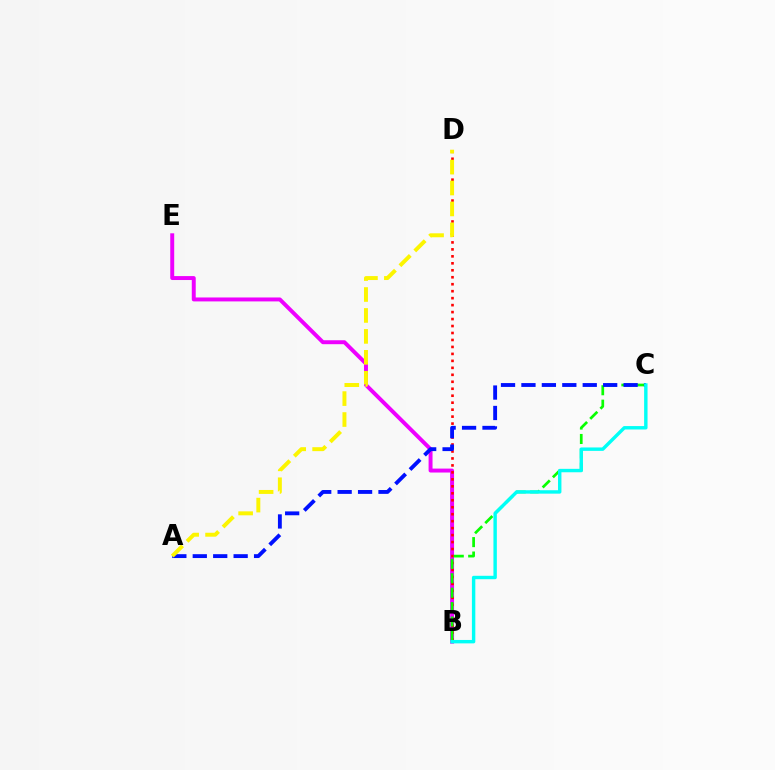{('B', 'E'): [{'color': '#ee00ff', 'line_style': 'solid', 'thickness': 2.84}], ('B', 'D'): [{'color': '#ff0000', 'line_style': 'dotted', 'thickness': 1.89}], ('B', 'C'): [{'color': '#08ff00', 'line_style': 'dashed', 'thickness': 1.96}, {'color': '#00fff6', 'line_style': 'solid', 'thickness': 2.46}], ('A', 'C'): [{'color': '#0010ff', 'line_style': 'dashed', 'thickness': 2.78}], ('A', 'D'): [{'color': '#fcf500', 'line_style': 'dashed', 'thickness': 2.84}]}